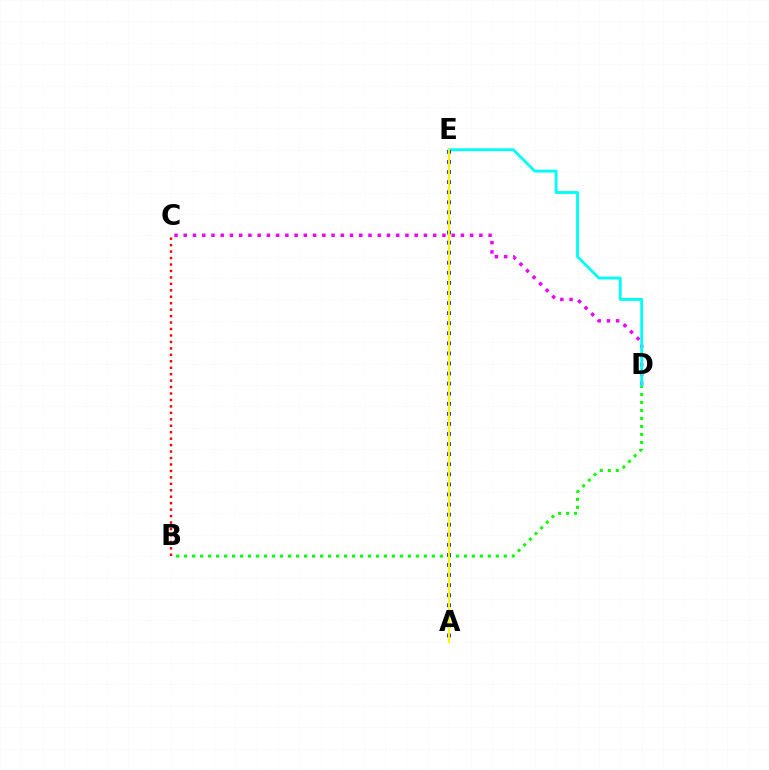{('B', 'C'): [{'color': '#ff0000', 'line_style': 'dotted', 'thickness': 1.75}], ('C', 'D'): [{'color': '#ee00ff', 'line_style': 'dotted', 'thickness': 2.51}], ('B', 'D'): [{'color': '#08ff00', 'line_style': 'dotted', 'thickness': 2.17}], ('D', 'E'): [{'color': '#00fff6', 'line_style': 'solid', 'thickness': 2.06}], ('A', 'E'): [{'color': '#0010ff', 'line_style': 'dotted', 'thickness': 2.74}, {'color': '#fcf500', 'line_style': 'solid', 'thickness': 1.56}]}